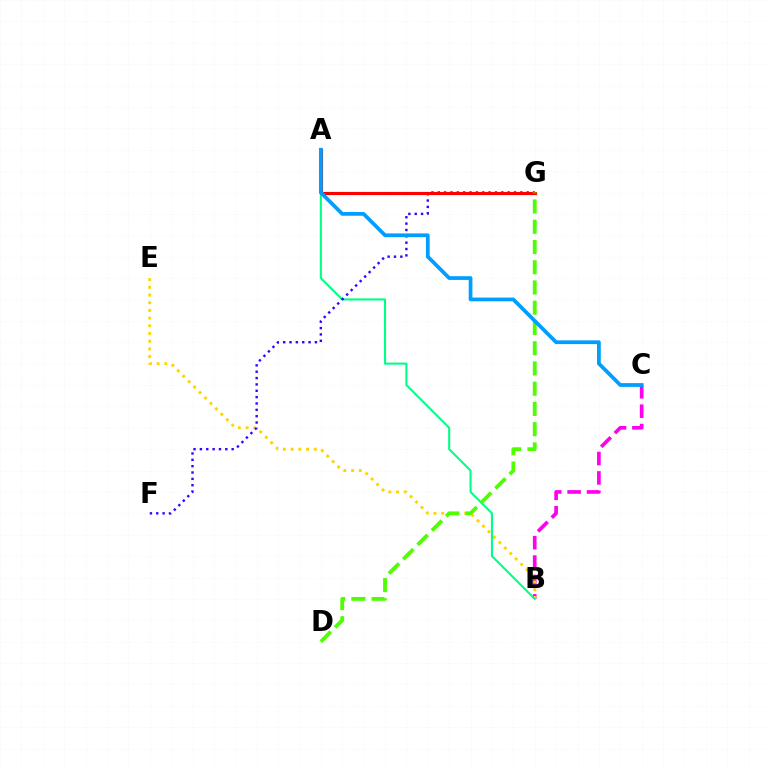{('B', 'C'): [{'color': '#ff00ed', 'line_style': 'dashed', 'thickness': 2.64}], ('B', 'E'): [{'color': '#ffd500', 'line_style': 'dotted', 'thickness': 2.09}], ('A', 'B'): [{'color': '#00ff86', 'line_style': 'solid', 'thickness': 1.5}], ('F', 'G'): [{'color': '#3700ff', 'line_style': 'dotted', 'thickness': 1.73}], ('A', 'G'): [{'color': '#ff0000', 'line_style': 'solid', 'thickness': 2.24}], ('D', 'G'): [{'color': '#4fff00', 'line_style': 'dashed', 'thickness': 2.75}], ('A', 'C'): [{'color': '#009eff', 'line_style': 'solid', 'thickness': 2.7}]}